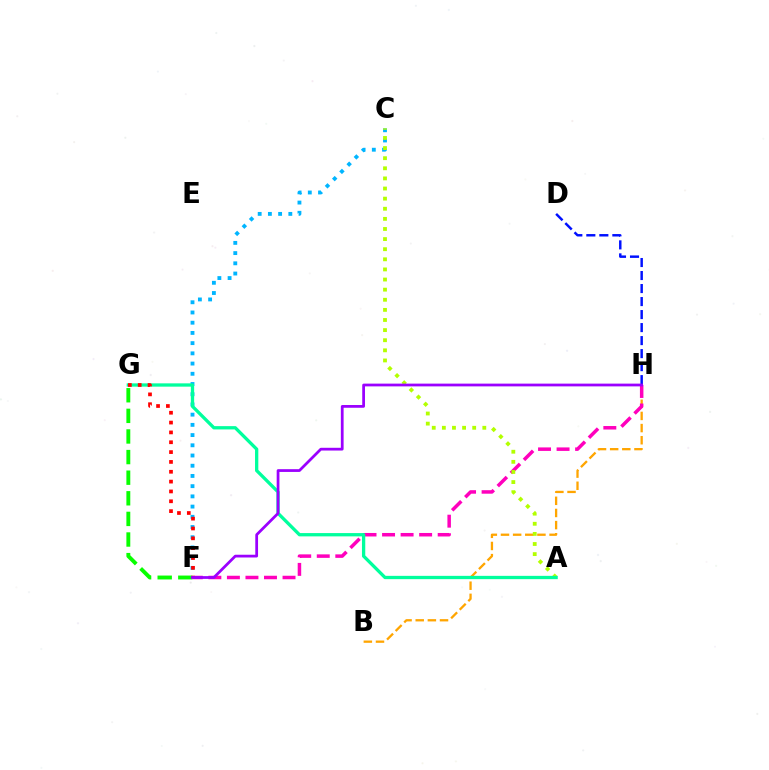{('F', 'G'): [{'color': '#08ff00', 'line_style': 'dashed', 'thickness': 2.8}, {'color': '#ff0000', 'line_style': 'dotted', 'thickness': 2.67}], ('C', 'F'): [{'color': '#00b5ff', 'line_style': 'dotted', 'thickness': 2.78}], ('B', 'H'): [{'color': '#ffa500', 'line_style': 'dashed', 'thickness': 1.65}], ('F', 'H'): [{'color': '#ff00bd', 'line_style': 'dashed', 'thickness': 2.52}, {'color': '#9b00ff', 'line_style': 'solid', 'thickness': 1.99}], ('A', 'C'): [{'color': '#b3ff00', 'line_style': 'dotted', 'thickness': 2.75}], ('D', 'H'): [{'color': '#0010ff', 'line_style': 'dashed', 'thickness': 1.77}], ('A', 'G'): [{'color': '#00ff9d', 'line_style': 'solid', 'thickness': 2.37}]}